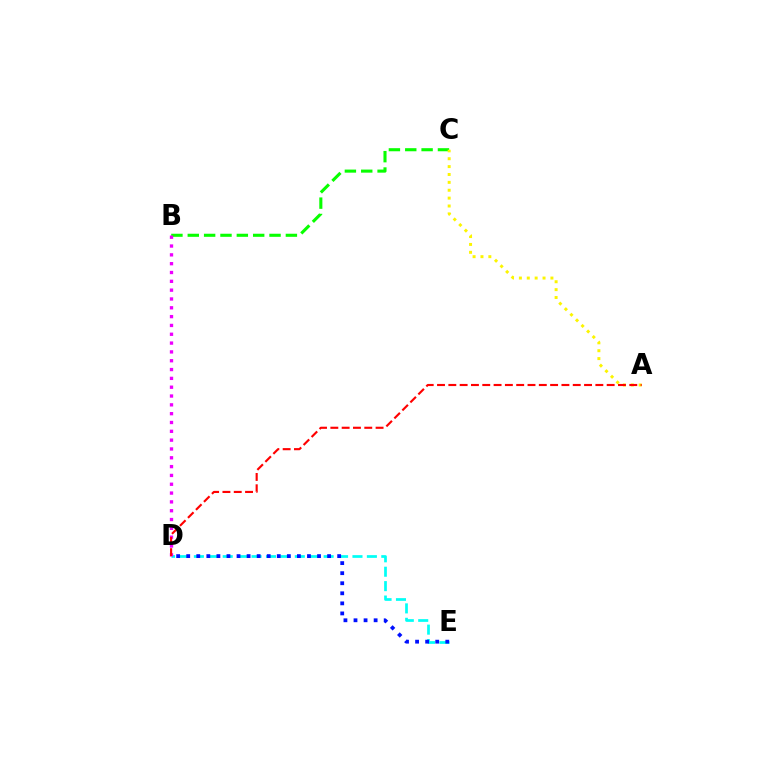{('B', 'C'): [{'color': '#08ff00', 'line_style': 'dashed', 'thickness': 2.22}], ('D', 'E'): [{'color': '#00fff6', 'line_style': 'dashed', 'thickness': 1.96}, {'color': '#0010ff', 'line_style': 'dotted', 'thickness': 2.73}], ('B', 'D'): [{'color': '#ee00ff', 'line_style': 'dotted', 'thickness': 2.4}], ('A', 'C'): [{'color': '#fcf500', 'line_style': 'dotted', 'thickness': 2.14}], ('A', 'D'): [{'color': '#ff0000', 'line_style': 'dashed', 'thickness': 1.54}]}